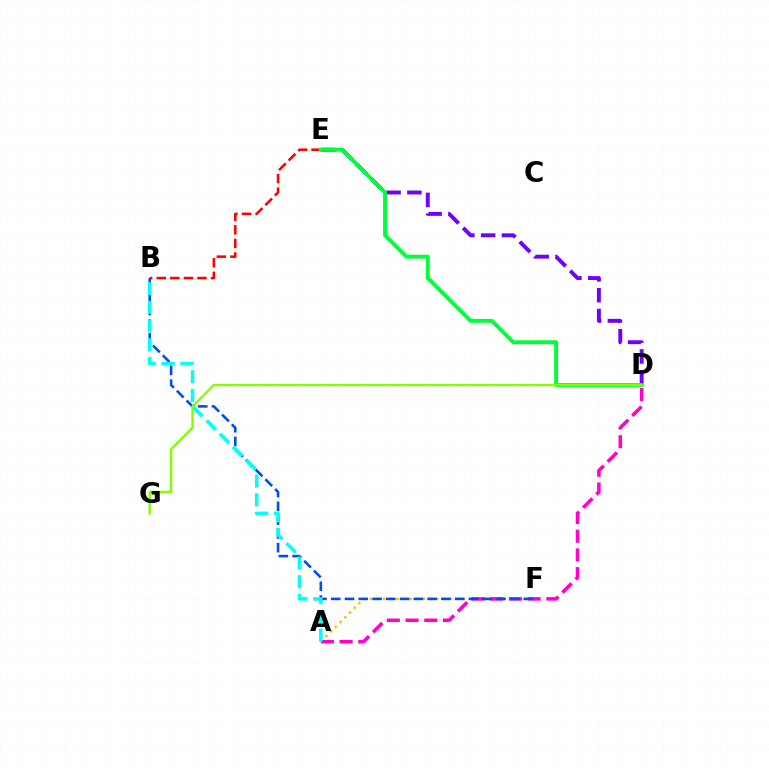{('A', 'F'): [{'color': '#ffbd00', 'line_style': 'dotted', 'thickness': 1.81}], ('A', 'D'): [{'color': '#ff00cf', 'line_style': 'dashed', 'thickness': 2.54}], ('B', 'F'): [{'color': '#004bff', 'line_style': 'dashed', 'thickness': 1.87}], ('A', 'B'): [{'color': '#00fff6', 'line_style': 'dashed', 'thickness': 2.54}], ('D', 'E'): [{'color': '#7200ff', 'line_style': 'dashed', 'thickness': 2.83}, {'color': '#00ff39', 'line_style': 'solid', 'thickness': 2.82}], ('B', 'E'): [{'color': '#ff0000', 'line_style': 'dashed', 'thickness': 1.85}], ('D', 'G'): [{'color': '#84ff00', 'line_style': 'solid', 'thickness': 1.72}]}